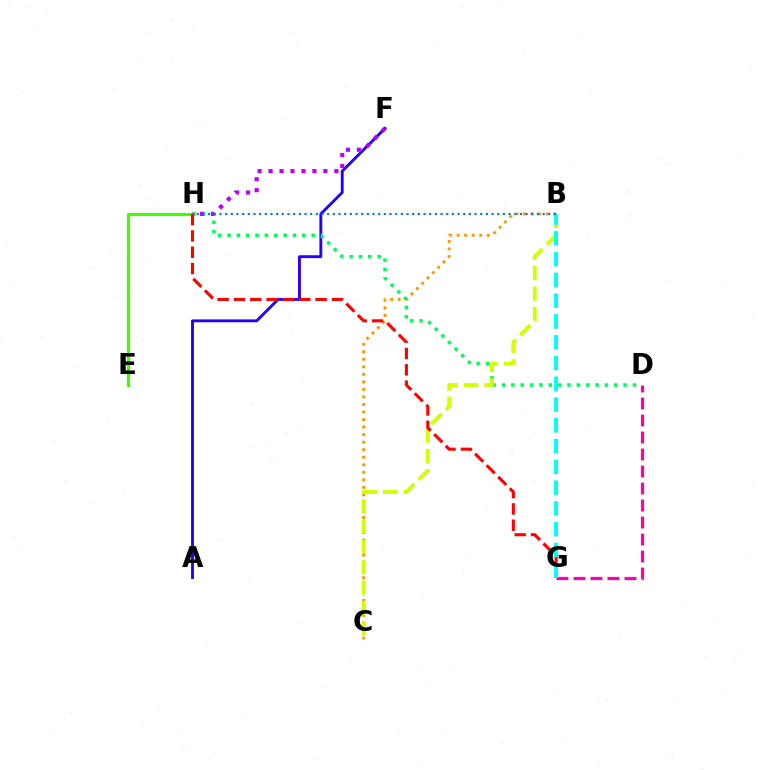{('E', 'H'): [{'color': '#3dff00', 'line_style': 'solid', 'thickness': 2.24}], ('B', 'C'): [{'color': '#ff9400', 'line_style': 'dotted', 'thickness': 2.05}, {'color': '#d1ff00', 'line_style': 'dashed', 'thickness': 2.77}], ('A', 'F'): [{'color': '#2500ff', 'line_style': 'solid', 'thickness': 2.07}], ('D', 'H'): [{'color': '#00ff5c', 'line_style': 'dotted', 'thickness': 2.54}], ('D', 'G'): [{'color': '#ff00ac', 'line_style': 'dashed', 'thickness': 2.31}], ('F', 'H'): [{'color': '#b900ff', 'line_style': 'dotted', 'thickness': 2.98}], ('G', 'H'): [{'color': '#ff0000', 'line_style': 'dashed', 'thickness': 2.22}], ('B', 'G'): [{'color': '#00fff6', 'line_style': 'dashed', 'thickness': 2.82}], ('B', 'H'): [{'color': '#0074ff', 'line_style': 'dotted', 'thickness': 1.54}]}